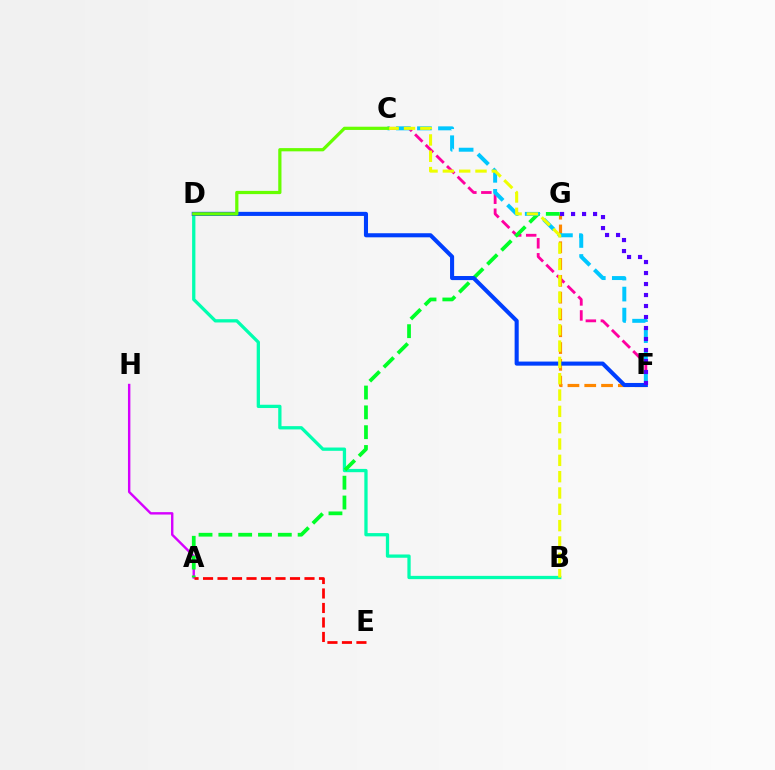{('C', 'F'): [{'color': '#ff00a0', 'line_style': 'dashed', 'thickness': 2.04}, {'color': '#00c7ff', 'line_style': 'dashed', 'thickness': 2.86}], ('F', 'G'): [{'color': '#ff8800', 'line_style': 'dashed', 'thickness': 2.28}, {'color': '#4f00ff', 'line_style': 'dotted', 'thickness': 2.99}], ('B', 'D'): [{'color': '#00ffaf', 'line_style': 'solid', 'thickness': 2.36}], ('A', 'H'): [{'color': '#d600ff', 'line_style': 'solid', 'thickness': 1.73}], ('A', 'G'): [{'color': '#00ff27', 'line_style': 'dashed', 'thickness': 2.69}], ('D', 'F'): [{'color': '#003fff', 'line_style': 'solid', 'thickness': 2.94}], ('A', 'E'): [{'color': '#ff0000', 'line_style': 'dashed', 'thickness': 1.97}], ('B', 'C'): [{'color': '#eeff00', 'line_style': 'dashed', 'thickness': 2.22}], ('C', 'D'): [{'color': '#66ff00', 'line_style': 'solid', 'thickness': 2.32}]}